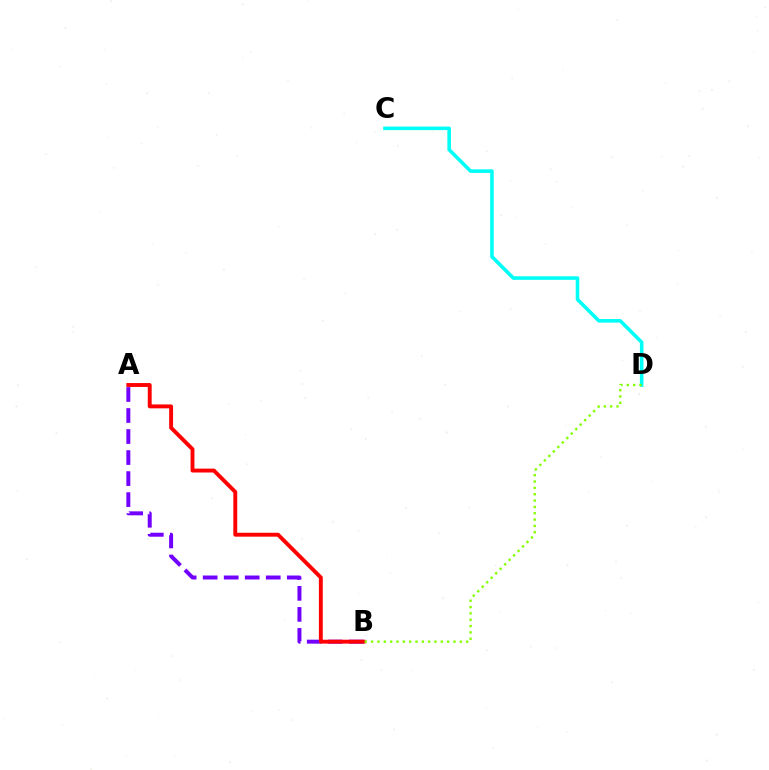{('C', 'D'): [{'color': '#00fff6', 'line_style': 'solid', 'thickness': 2.57}], ('A', 'B'): [{'color': '#7200ff', 'line_style': 'dashed', 'thickness': 2.86}, {'color': '#ff0000', 'line_style': 'solid', 'thickness': 2.8}], ('B', 'D'): [{'color': '#84ff00', 'line_style': 'dotted', 'thickness': 1.72}]}